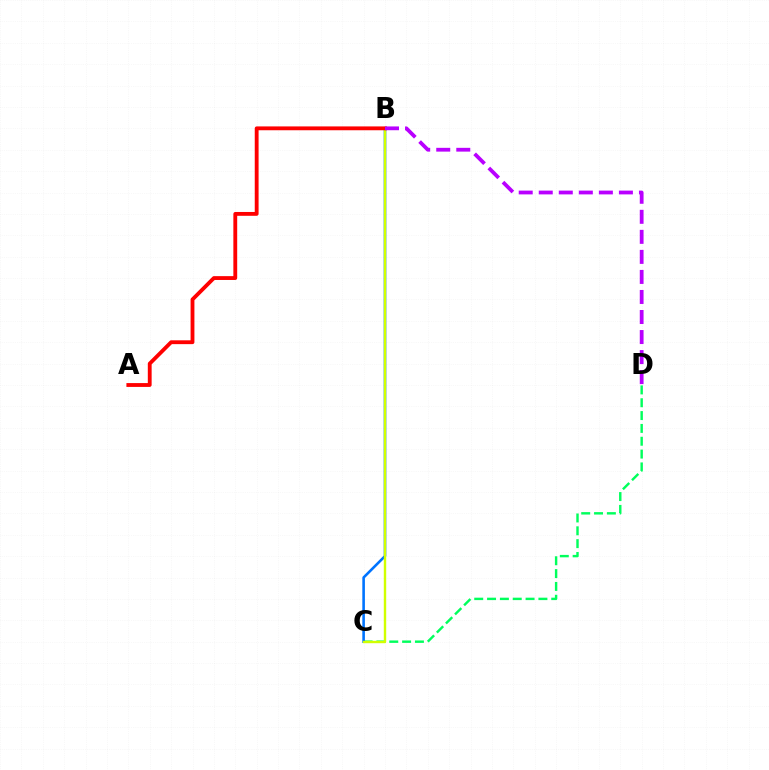{('C', 'D'): [{'color': '#00ff5c', 'line_style': 'dashed', 'thickness': 1.74}], ('B', 'C'): [{'color': '#0074ff', 'line_style': 'solid', 'thickness': 1.87}, {'color': '#d1ff00', 'line_style': 'solid', 'thickness': 1.73}], ('A', 'B'): [{'color': '#ff0000', 'line_style': 'solid', 'thickness': 2.76}], ('B', 'D'): [{'color': '#b900ff', 'line_style': 'dashed', 'thickness': 2.72}]}